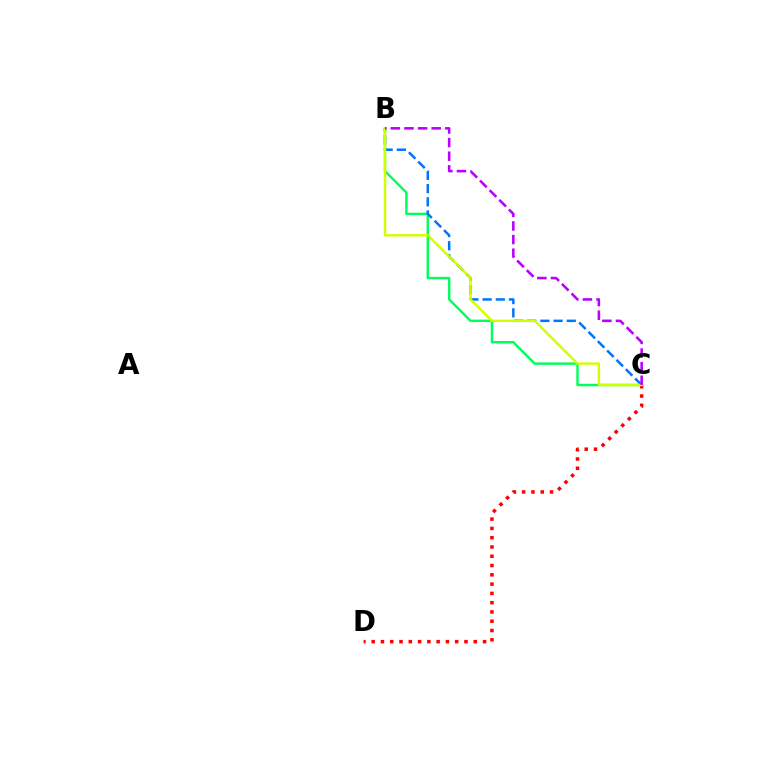{('B', 'C'): [{'color': '#00ff5c', 'line_style': 'solid', 'thickness': 1.74}, {'color': '#0074ff', 'line_style': 'dashed', 'thickness': 1.79}, {'color': '#d1ff00', 'line_style': 'solid', 'thickness': 1.74}, {'color': '#b900ff', 'line_style': 'dashed', 'thickness': 1.85}], ('C', 'D'): [{'color': '#ff0000', 'line_style': 'dotted', 'thickness': 2.52}]}